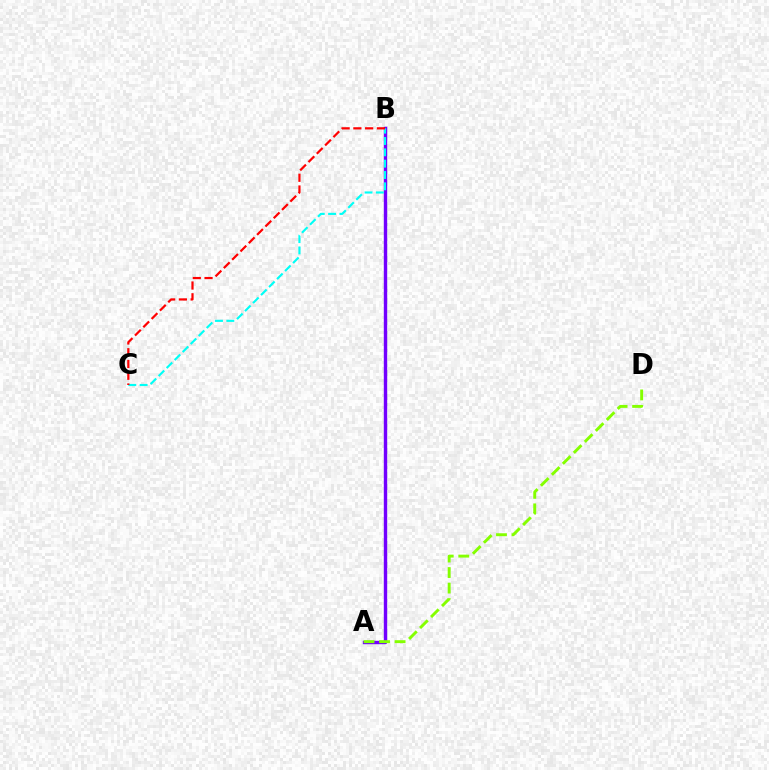{('A', 'B'): [{'color': '#7200ff', 'line_style': 'solid', 'thickness': 2.45}], ('B', 'C'): [{'color': '#00fff6', 'line_style': 'dashed', 'thickness': 1.54}, {'color': '#ff0000', 'line_style': 'dashed', 'thickness': 1.6}], ('A', 'D'): [{'color': '#84ff00', 'line_style': 'dashed', 'thickness': 2.11}]}